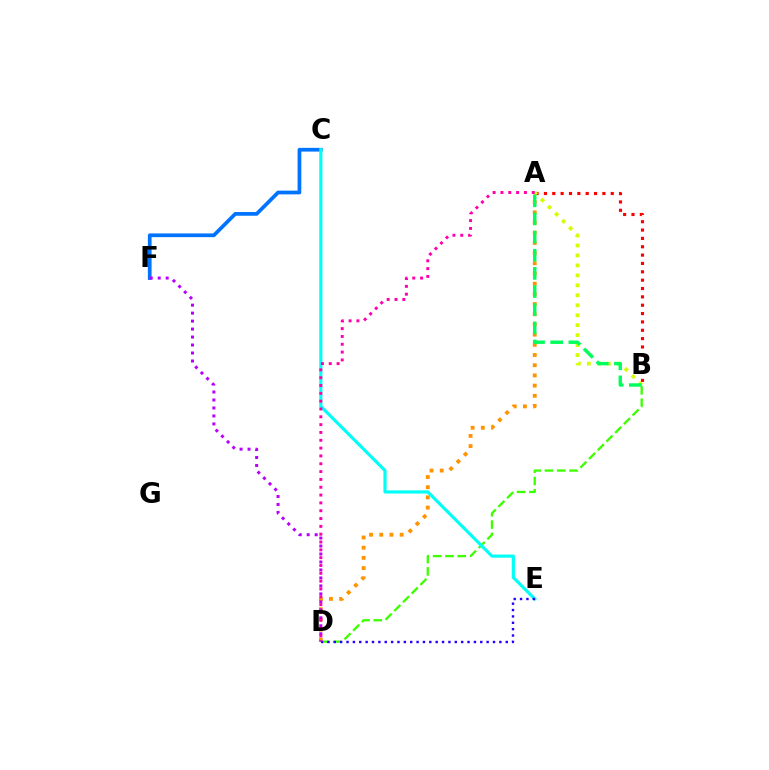{('B', 'D'): [{'color': '#3dff00', 'line_style': 'dashed', 'thickness': 1.67}], ('C', 'F'): [{'color': '#0074ff', 'line_style': 'solid', 'thickness': 2.68}], ('C', 'E'): [{'color': '#00fff6', 'line_style': 'solid', 'thickness': 2.27}], ('A', 'B'): [{'color': '#ff0000', 'line_style': 'dotted', 'thickness': 2.27}, {'color': '#d1ff00', 'line_style': 'dotted', 'thickness': 2.71}, {'color': '#00ff5c', 'line_style': 'dashed', 'thickness': 2.47}], ('A', 'D'): [{'color': '#ff9400', 'line_style': 'dotted', 'thickness': 2.77}, {'color': '#ff00ac', 'line_style': 'dotted', 'thickness': 2.13}], ('D', 'E'): [{'color': '#2500ff', 'line_style': 'dotted', 'thickness': 1.73}], ('D', 'F'): [{'color': '#b900ff', 'line_style': 'dotted', 'thickness': 2.17}]}